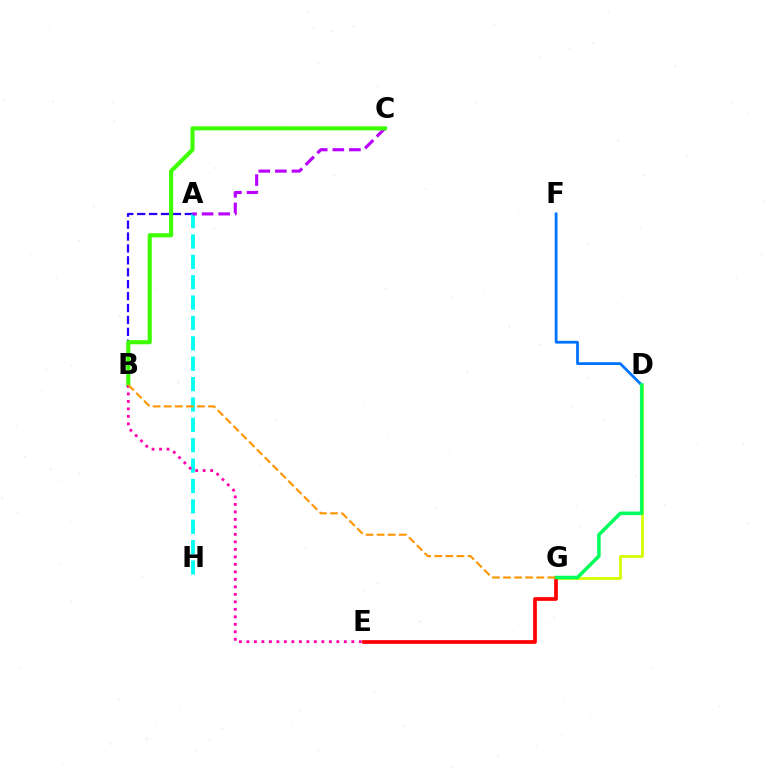{('D', 'G'): [{'color': '#d1ff00', 'line_style': 'solid', 'thickness': 2.0}, {'color': '#00ff5c', 'line_style': 'solid', 'thickness': 2.54}], ('E', 'G'): [{'color': '#ff0000', 'line_style': 'solid', 'thickness': 2.67}], ('A', 'B'): [{'color': '#2500ff', 'line_style': 'dashed', 'thickness': 1.62}], ('D', 'F'): [{'color': '#0074ff', 'line_style': 'solid', 'thickness': 1.99}], ('A', 'H'): [{'color': '#00fff6', 'line_style': 'dashed', 'thickness': 2.77}], ('A', 'C'): [{'color': '#b900ff', 'line_style': 'dashed', 'thickness': 2.25}], ('B', 'C'): [{'color': '#3dff00', 'line_style': 'solid', 'thickness': 2.96}], ('B', 'E'): [{'color': '#ff00ac', 'line_style': 'dotted', 'thickness': 2.04}], ('B', 'G'): [{'color': '#ff9400', 'line_style': 'dashed', 'thickness': 1.51}]}